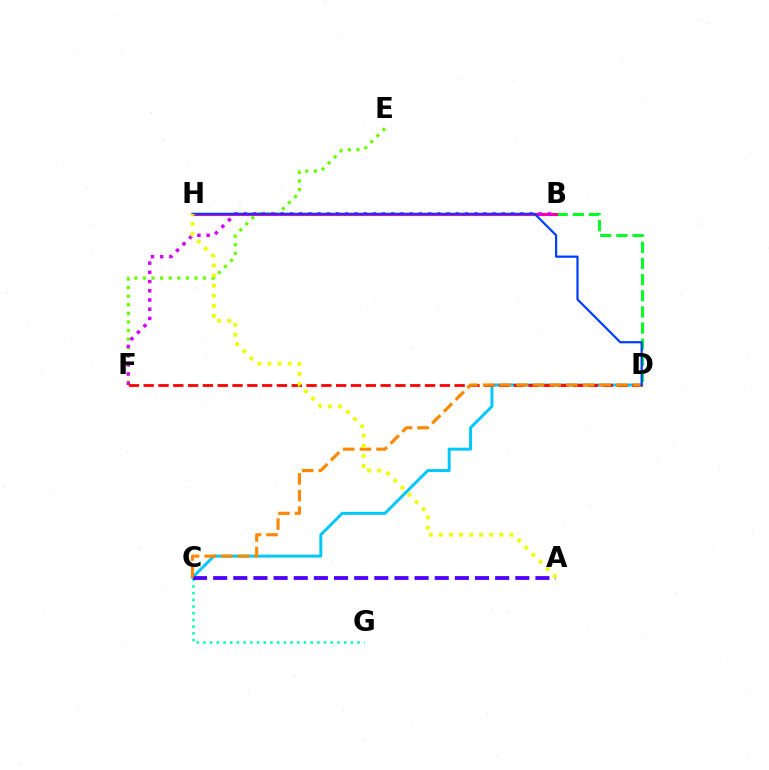{('E', 'F'): [{'color': '#66ff00', 'line_style': 'dotted', 'thickness': 2.33}], ('B', 'D'): [{'color': '#00ff27', 'line_style': 'dashed', 'thickness': 2.2}], ('B', 'H'): [{'color': '#ff00a0', 'line_style': 'solid', 'thickness': 2.26}], ('B', 'F'): [{'color': '#d600ff', 'line_style': 'dotted', 'thickness': 2.5}], ('C', 'D'): [{'color': '#00c7ff', 'line_style': 'solid', 'thickness': 2.12}, {'color': '#ff8800', 'line_style': 'dashed', 'thickness': 2.26}], ('D', 'F'): [{'color': '#ff0000', 'line_style': 'dashed', 'thickness': 2.01}], ('C', 'G'): [{'color': '#00ffaf', 'line_style': 'dotted', 'thickness': 1.82}], ('A', 'C'): [{'color': '#4f00ff', 'line_style': 'dashed', 'thickness': 2.74}], ('D', 'H'): [{'color': '#003fff', 'line_style': 'solid', 'thickness': 1.6}], ('A', 'H'): [{'color': '#eeff00', 'line_style': 'dotted', 'thickness': 2.74}]}